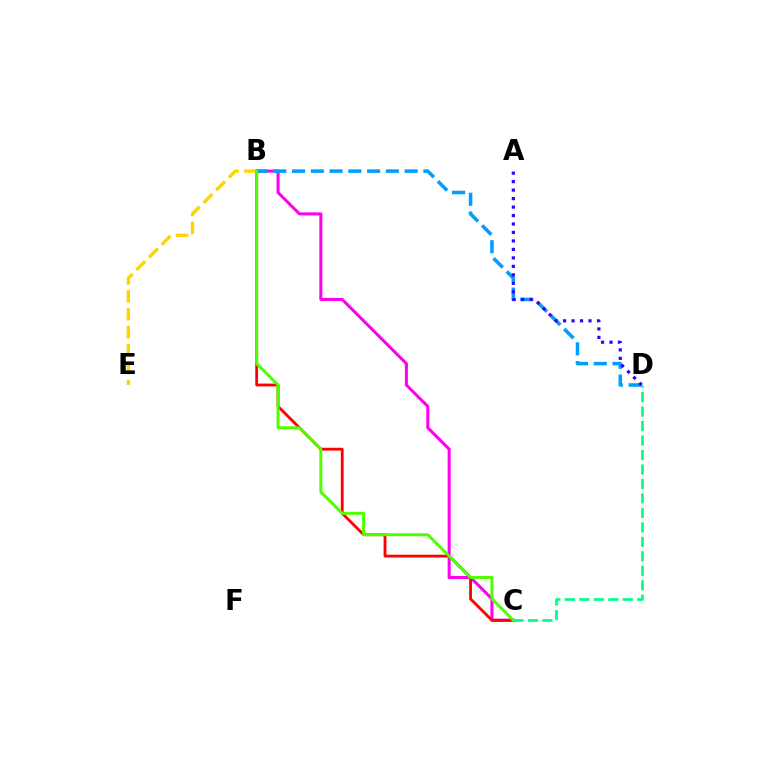{('B', 'C'): [{'color': '#ff00ed', 'line_style': 'solid', 'thickness': 2.19}, {'color': '#ff0000', 'line_style': 'solid', 'thickness': 2.02}, {'color': '#4fff00', 'line_style': 'solid', 'thickness': 2.14}], ('B', 'D'): [{'color': '#009eff', 'line_style': 'dashed', 'thickness': 2.55}], ('B', 'E'): [{'color': '#ffd500', 'line_style': 'dashed', 'thickness': 2.44}], ('A', 'D'): [{'color': '#3700ff', 'line_style': 'dotted', 'thickness': 2.3}], ('C', 'D'): [{'color': '#00ff86', 'line_style': 'dashed', 'thickness': 1.97}]}